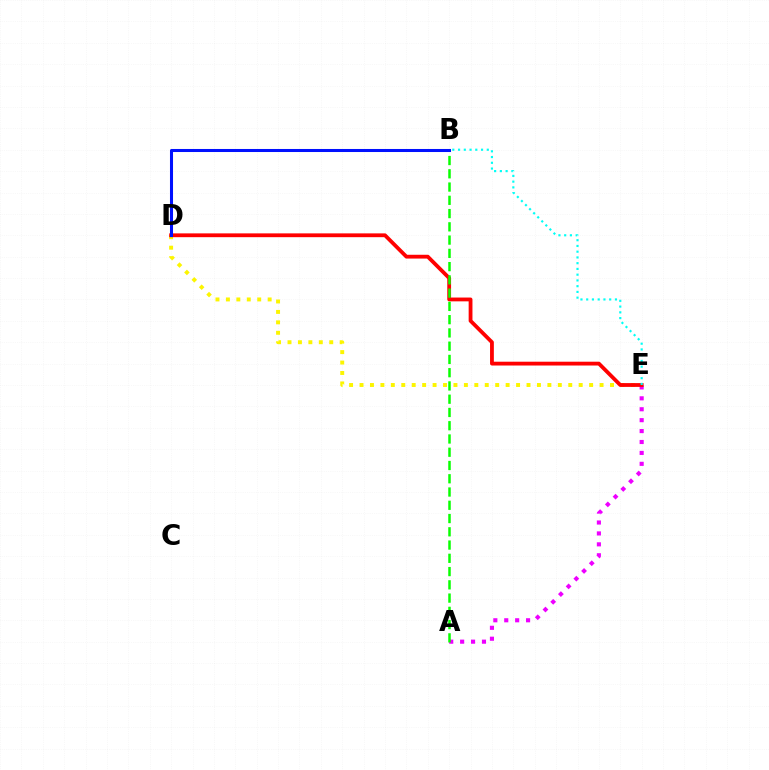{('A', 'E'): [{'color': '#ee00ff', 'line_style': 'dotted', 'thickness': 2.97}], ('D', 'E'): [{'color': '#fcf500', 'line_style': 'dotted', 'thickness': 2.84}, {'color': '#ff0000', 'line_style': 'solid', 'thickness': 2.74}], ('A', 'B'): [{'color': '#08ff00', 'line_style': 'dashed', 'thickness': 1.8}], ('B', 'D'): [{'color': '#0010ff', 'line_style': 'solid', 'thickness': 2.19}], ('B', 'E'): [{'color': '#00fff6', 'line_style': 'dotted', 'thickness': 1.56}]}